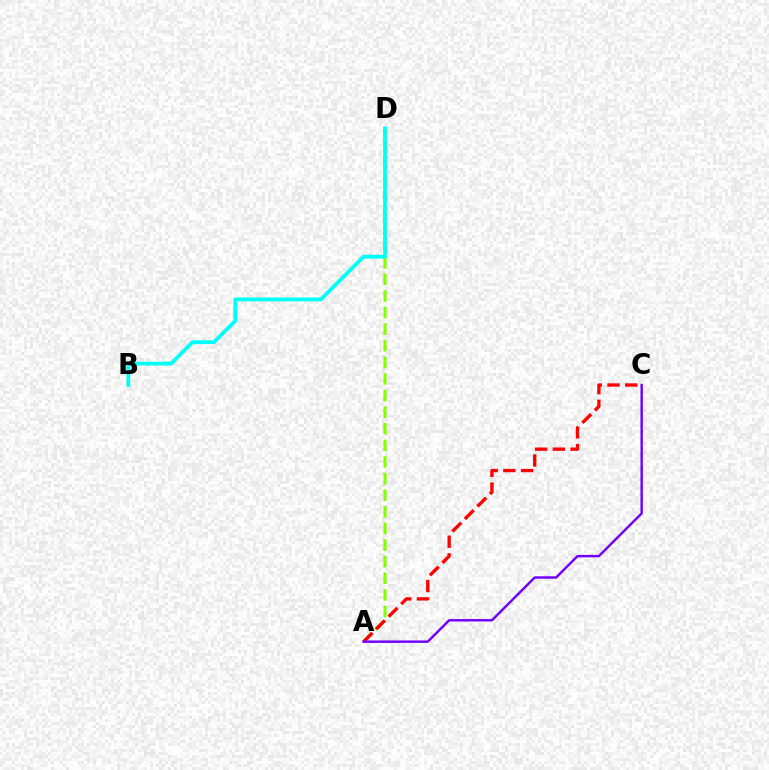{('A', 'D'): [{'color': '#84ff00', 'line_style': 'dashed', 'thickness': 2.26}], ('A', 'C'): [{'color': '#ff0000', 'line_style': 'dashed', 'thickness': 2.41}, {'color': '#7200ff', 'line_style': 'solid', 'thickness': 1.76}], ('B', 'D'): [{'color': '#00fff6', 'line_style': 'solid', 'thickness': 2.74}]}